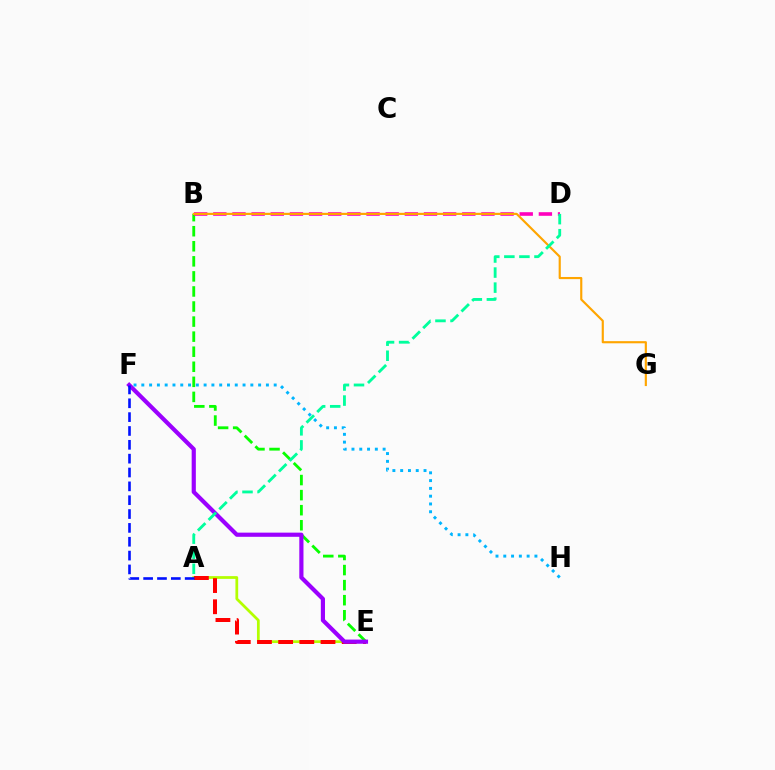{('B', 'E'): [{'color': '#08ff00', 'line_style': 'dashed', 'thickness': 2.05}], ('B', 'D'): [{'color': '#ff00bd', 'line_style': 'dashed', 'thickness': 2.6}], ('A', 'E'): [{'color': '#b3ff00', 'line_style': 'solid', 'thickness': 1.98}, {'color': '#ff0000', 'line_style': 'dashed', 'thickness': 2.88}], ('E', 'F'): [{'color': '#9b00ff', 'line_style': 'solid', 'thickness': 3.0}], ('F', 'H'): [{'color': '#00b5ff', 'line_style': 'dotted', 'thickness': 2.12}], ('B', 'G'): [{'color': '#ffa500', 'line_style': 'solid', 'thickness': 1.55}], ('A', 'F'): [{'color': '#0010ff', 'line_style': 'dashed', 'thickness': 1.88}], ('A', 'D'): [{'color': '#00ff9d', 'line_style': 'dashed', 'thickness': 2.05}]}